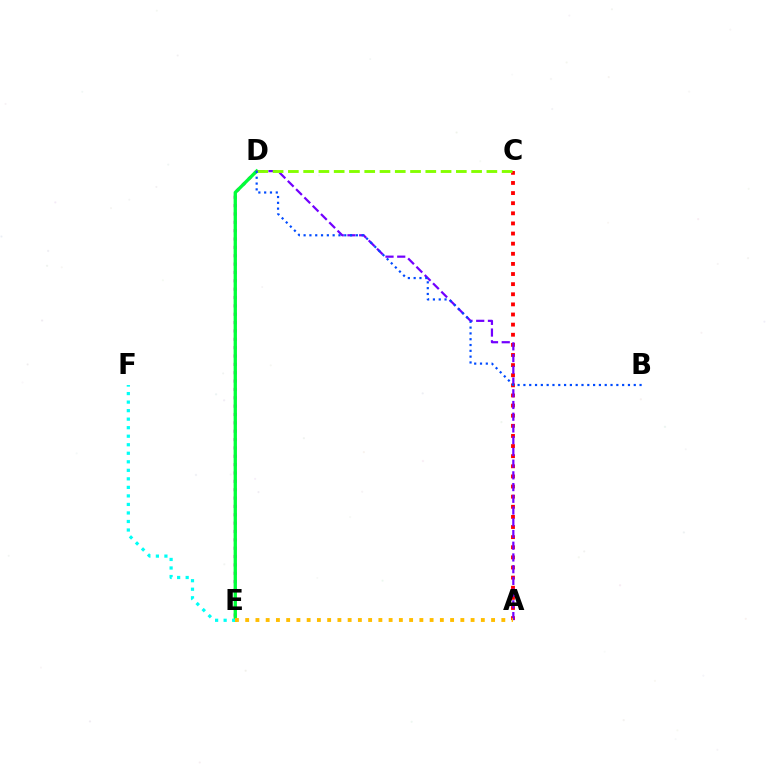{('D', 'E'): [{'color': '#ff00cf', 'line_style': 'dotted', 'thickness': 2.27}, {'color': '#00ff39', 'line_style': 'solid', 'thickness': 2.4}], ('A', 'C'): [{'color': '#ff0000', 'line_style': 'dotted', 'thickness': 2.75}], ('A', 'D'): [{'color': '#7200ff', 'line_style': 'dashed', 'thickness': 1.59}], ('E', 'F'): [{'color': '#00fff6', 'line_style': 'dotted', 'thickness': 2.32}], ('C', 'D'): [{'color': '#84ff00', 'line_style': 'dashed', 'thickness': 2.07}], ('A', 'E'): [{'color': '#ffbd00', 'line_style': 'dotted', 'thickness': 2.78}], ('B', 'D'): [{'color': '#004bff', 'line_style': 'dotted', 'thickness': 1.58}]}